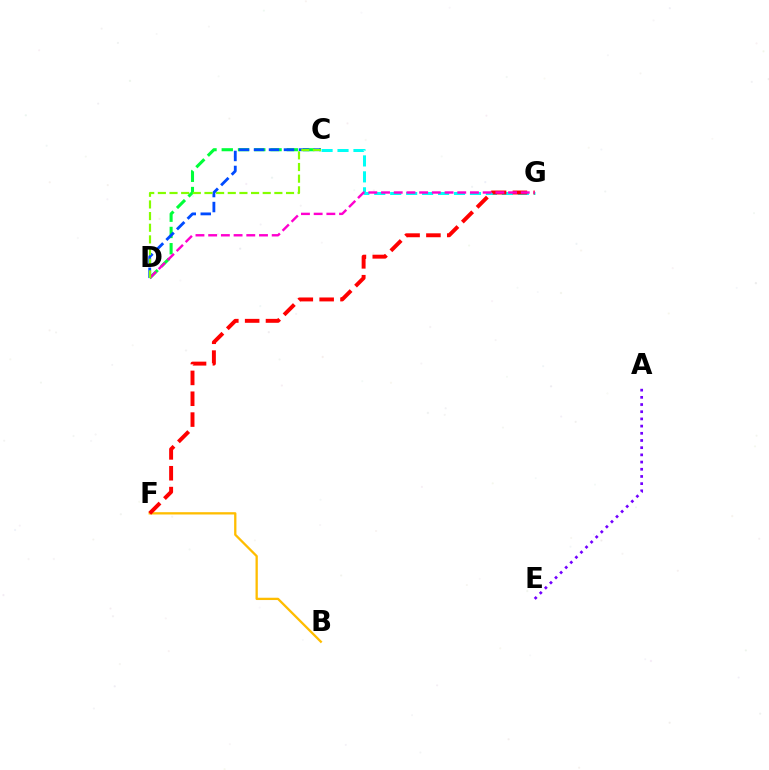{('A', 'E'): [{'color': '#7200ff', 'line_style': 'dotted', 'thickness': 1.95}], ('C', 'G'): [{'color': '#00fff6', 'line_style': 'dashed', 'thickness': 2.17}], ('B', 'F'): [{'color': '#ffbd00', 'line_style': 'solid', 'thickness': 1.66}], ('C', 'D'): [{'color': '#00ff39', 'line_style': 'dashed', 'thickness': 2.21}, {'color': '#004bff', 'line_style': 'dashed', 'thickness': 2.04}, {'color': '#84ff00', 'line_style': 'dashed', 'thickness': 1.58}], ('F', 'G'): [{'color': '#ff0000', 'line_style': 'dashed', 'thickness': 2.83}], ('D', 'G'): [{'color': '#ff00cf', 'line_style': 'dashed', 'thickness': 1.73}]}